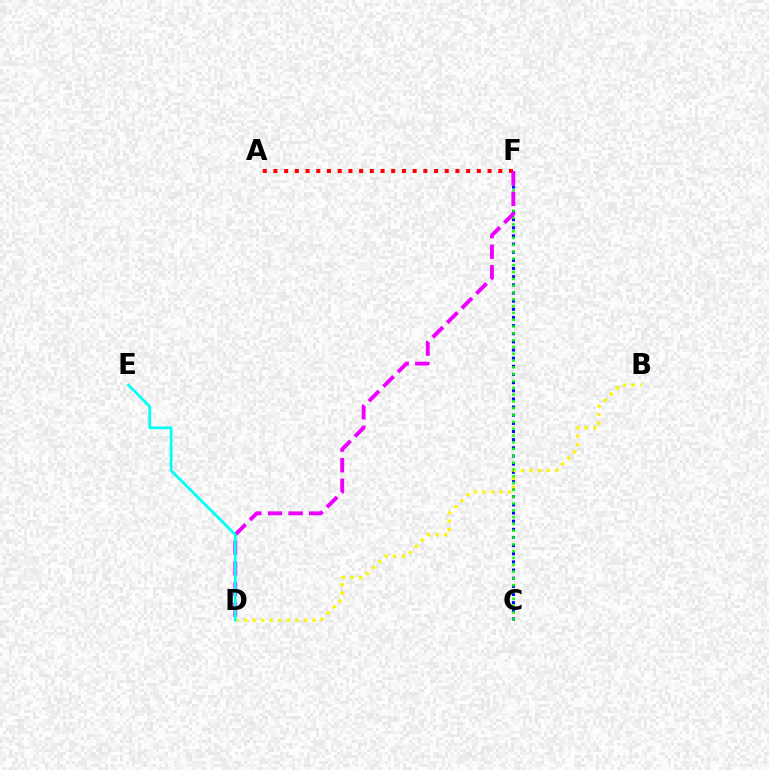{('C', 'F'): [{'color': '#0010ff', 'line_style': 'dotted', 'thickness': 2.21}, {'color': '#08ff00', 'line_style': 'dotted', 'thickness': 1.85}], ('B', 'D'): [{'color': '#fcf500', 'line_style': 'dotted', 'thickness': 2.33}], ('A', 'F'): [{'color': '#ff0000', 'line_style': 'dotted', 'thickness': 2.91}], ('D', 'F'): [{'color': '#ee00ff', 'line_style': 'dashed', 'thickness': 2.79}], ('D', 'E'): [{'color': '#00fff6', 'line_style': 'solid', 'thickness': 1.95}]}